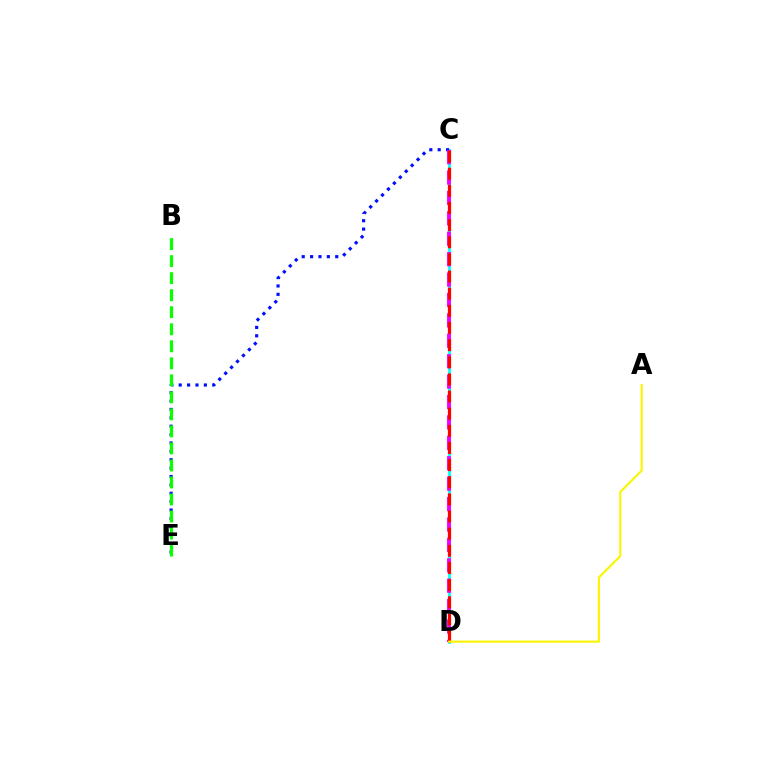{('C', 'D'): [{'color': '#00fff6', 'line_style': 'solid', 'thickness': 2.0}, {'color': '#ee00ff', 'line_style': 'dashed', 'thickness': 2.77}, {'color': '#ff0000', 'line_style': 'dashed', 'thickness': 2.33}], ('C', 'E'): [{'color': '#0010ff', 'line_style': 'dotted', 'thickness': 2.28}], ('B', 'E'): [{'color': '#08ff00', 'line_style': 'dashed', 'thickness': 2.31}], ('A', 'D'): [{'color': '#fcf500', 'line_style': 'solid', 'thickness': 1.53}]}